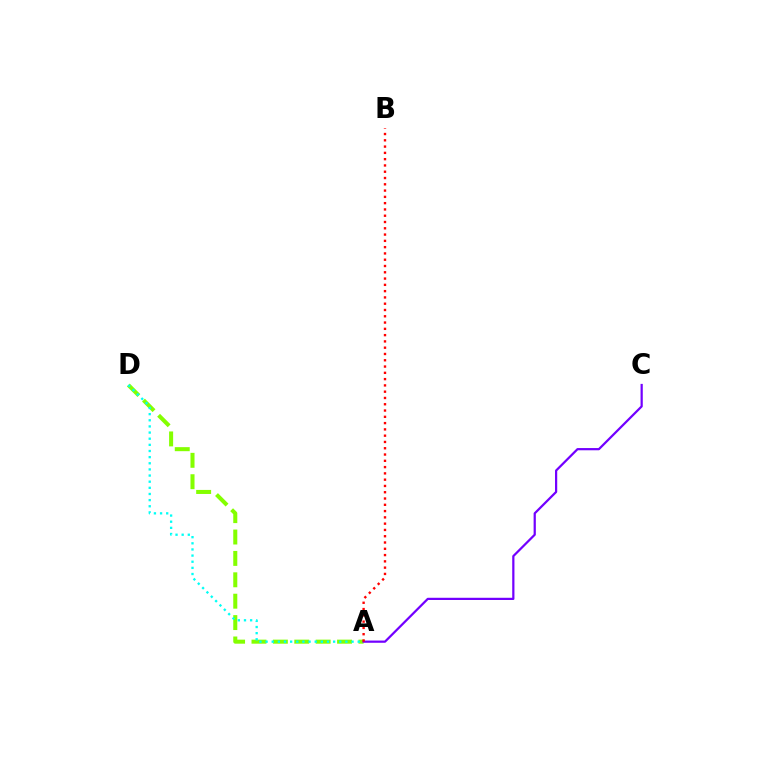{('A', 'D'): [{'color': '#84ff00', 'line_style': 'dashed', 'thickness': 2.91}, {'color': '#00fff6', 'line_style': 'dotted', 'thickness': 1.67}], ('A', 'C'): [{'color': '#7200ff', 'line_style': 'solid', 'thickness': 1.6}], ('A', 'B'): [{'color': '#ff0000', 'line_style': 'dotted', 'thickness': 1.71}]}